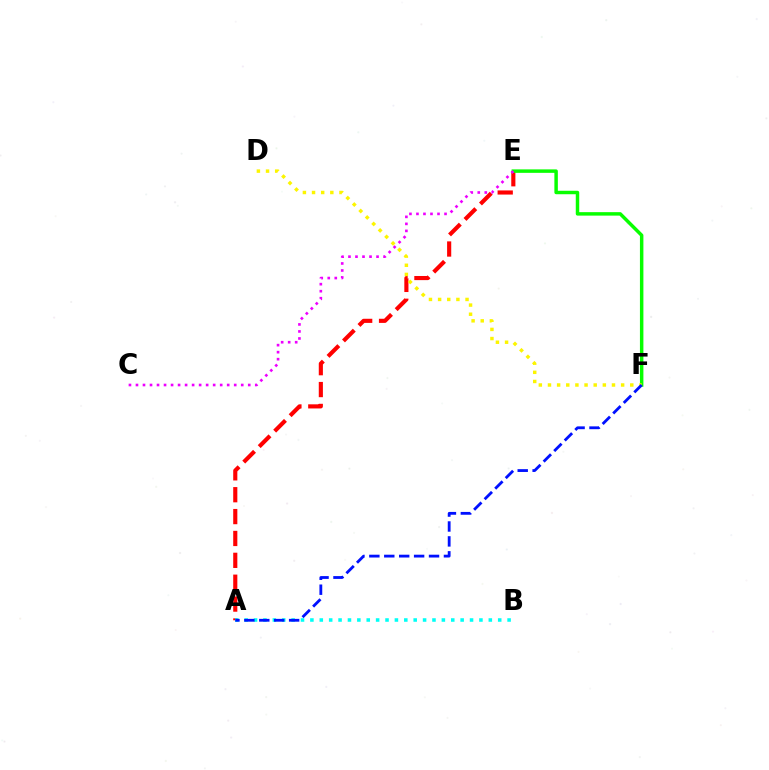{('A', 'E'): [{'color': '#ff0000', 'line_style': 'dashed', 'thickness': 2.97}], ('E', 'F'): [{'color': '#08ff00', 'line_style': 'solid', 'thickness': 2.49}], ('D', 'F'): [{'color': '#fcf500', 'line_style': 'dotted', 'thickness': 2.48}], ('C', 'E'): [{'color': '#ee00ff', 'line_style': 'dotted', 'thickness': 1.91}], ('A', 'B'): [{'color': '#00fff6', 'line_style': 'dotted', 'thickness': 2.55}], ('A', 'F'): [{'color': '#0010ff', 'line_style': 'dashed', 'thickness': 2.03}]}